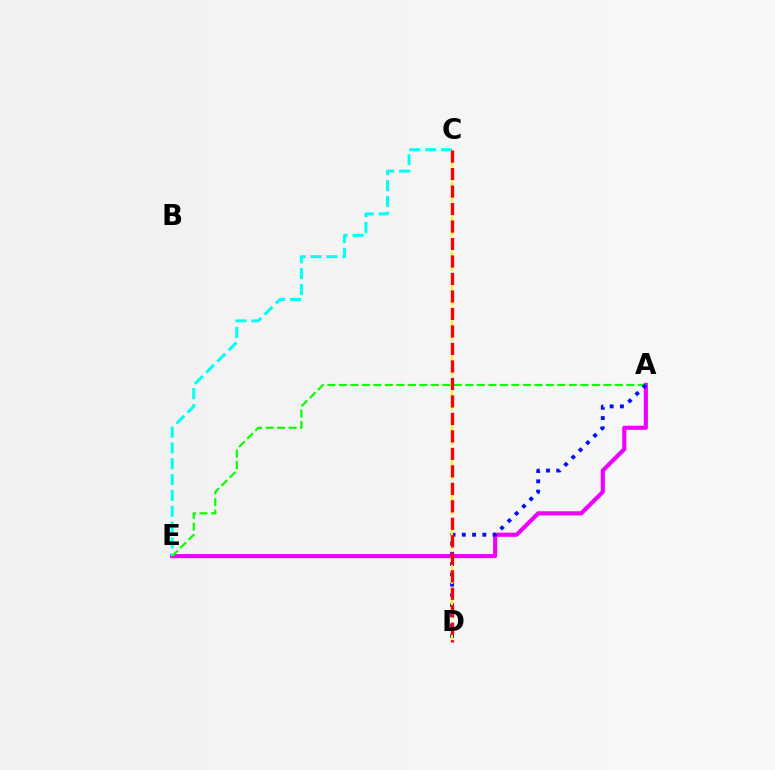{('A', 'E'): [{'color': '#ee00ff', 'line_style': 'solid', 'thickness': 2.97}, {'color': '#08ff00', 'line_style': 'dashed', 'thickness': 1.56}], ('C', 'E'): [{'color': '#00fff6', 'line_style': 'dashed', 'thickness': 2.15}], ('A', 'D'): [{'color': '#0010ff', 'line_style': 'dotted', 'thickness': 2.79}], ('C', 'D'): [{'color': '#fcf500', 'line_style': 'dashed', 'thickness': 1.58}, {'color': '#ff0000', 'line_style': 'dashed', 'thickness': 2.38}]}